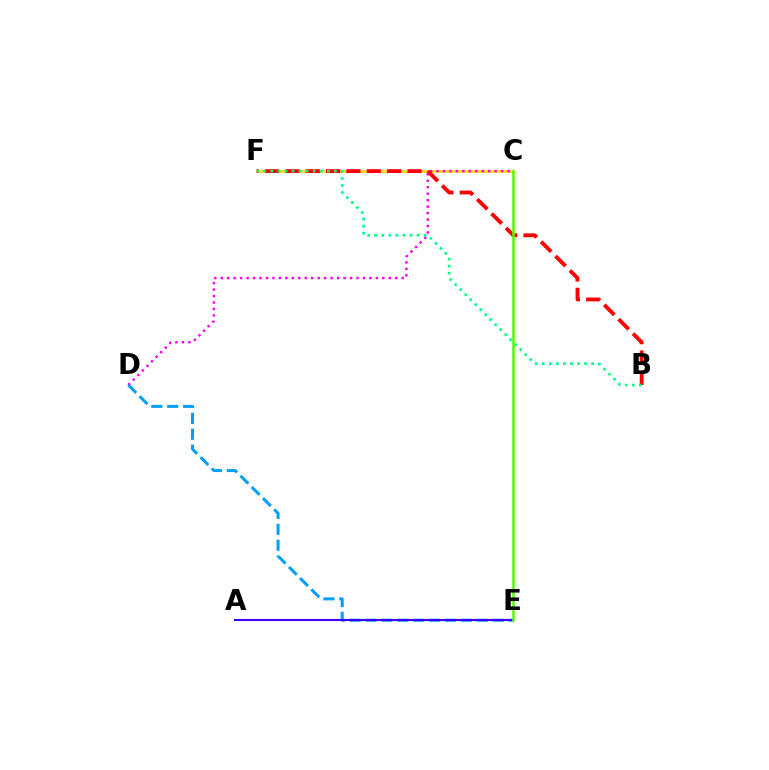{('C', 'F'): [{'color': '#ffd500', 'line_style': 'solid', 'thickness': 1.8}], ('C', 'D'): [{'color': '#ff00ed', 'line_style': 'dotted', 'thickness': 1.76}], ('B', 'F'): [{'color': '#ff0000', 'line_style': 'dashed', 'thickness': 2.77}, {'color': '#00ff86', 'line_style': 'dotted', 'thickness': 1.92}], ('D', 'E'): [{'color': '#009eff', 'line_style': 'dashed', 'thickness': 2.16}], ('A', 'E'): [{'color': '#3700ff', 'line_style': 'solid', 'thickness': 1.5}], ('C', 'E'): [{'color': '#4fff00', 'line_style': 'solid', 'thickness': 1.81}]}